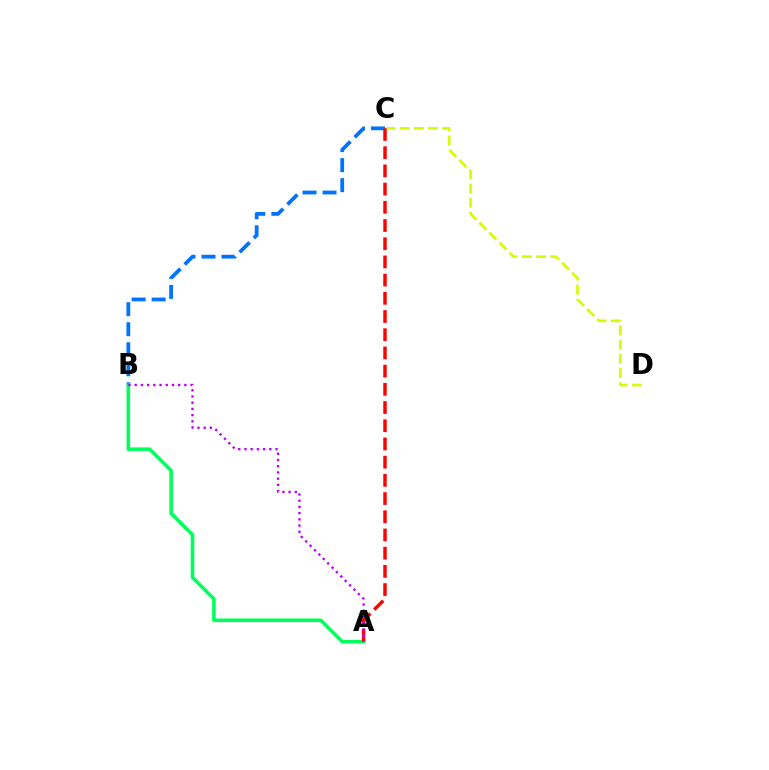{('C', 'D'): [{'color': '#d1ff00', 'line_style': 'dashed', 'thickness': 1.93}], ('B', 'C'): [{'color': '#0074ff', 'line_style': 'dashed', 'thickness': 2.72}], ('A', 'B'): [{'color': '#00ff5c', 'line_style': 'solid', 'thickness': 2.57}, {'color': '#b900ff', 'line_style': 'dotted', 'thickness': 1.69}], ('A', 'C'): [{'color': '#ff0000', 'line_style': 'dashed', 'thickness': 2.47}]}